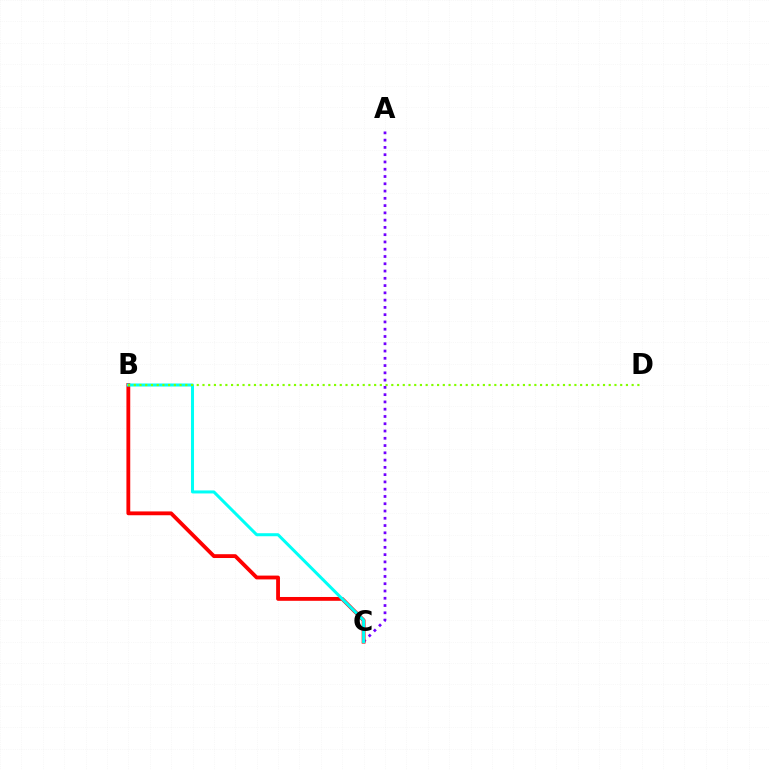{('A', 'C'): [{'color': '#7200ff', 'line_style': 'dotted', 'thickness': 1.98}], ('B', 'C'): [{'color': '#ff0000', 'line_style': 'solid', 'thickness': 2.75}, {'color': '#00fff6', 'line_style': 'solid', 'thickness': 2.17}], ('B', 'D'): [{'color': '#84ff00', 'line_style': 'dotted', 'thickness': 1.55}]}